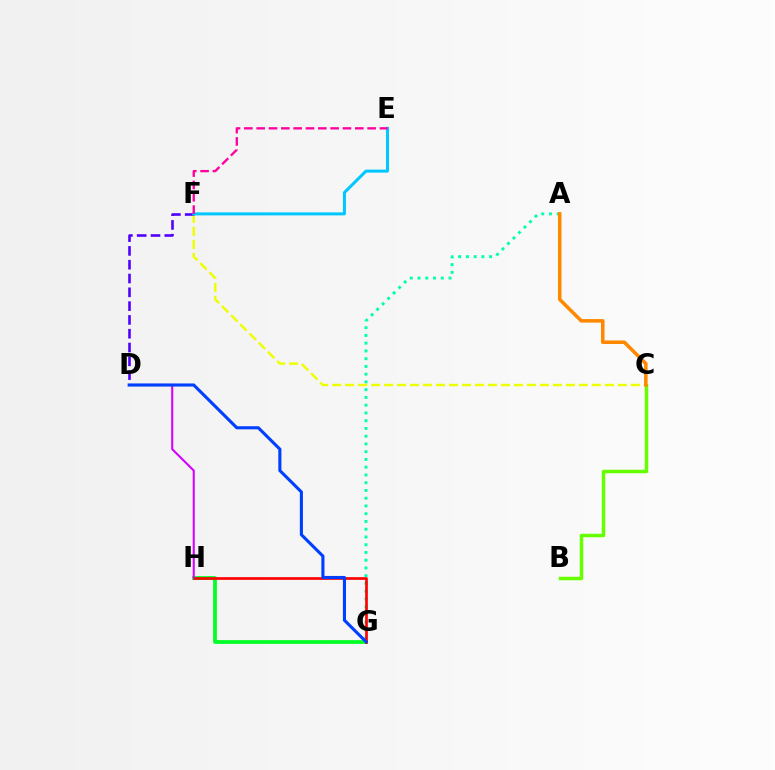{('A', 'G'): [{'color': '#00ffaf', 'line_style': 'dotted', 'thickness': 2.11}], ('G', 'H'): [{'color': '#00ff27', 'line_style': 'solid', 'thickness': 2.7}, {'color': '#ff0000', 'line_style': 'solid', 'thickness': 1.93}], ('C', 'F'): [{'color': '#eeff00', 'line_style': 'dashed', 'thickness': 1.76}], ('D', 'F'): [{'color': '#4f00ff', 'line_style': 'dashed', 'thickness': 1.87}], ('B', 'C'): [{'color': '#66ff00', 'line_style': 'solid', 'thickness': 2.51}], ('A', 'C'): [{'color': '#ff8800', 'line_style': 'solid', 'thickness': 2.55}], ('E', 'F'): [{'color': '#00c7ff', 'line_style': 'solid', 'thickness': 2.16}, {'color': '#ff00a0', 'line_style': 'dashed', 'thickness': 1.67}], ('D', 'H'): [{'color': '#d600ff', 'line_style': 'solid', 'thickness': 1.5}], ('D', 'G'): [{'color': '#003fff', 'line_style': 'solid', 'thickness': 2.23}]}